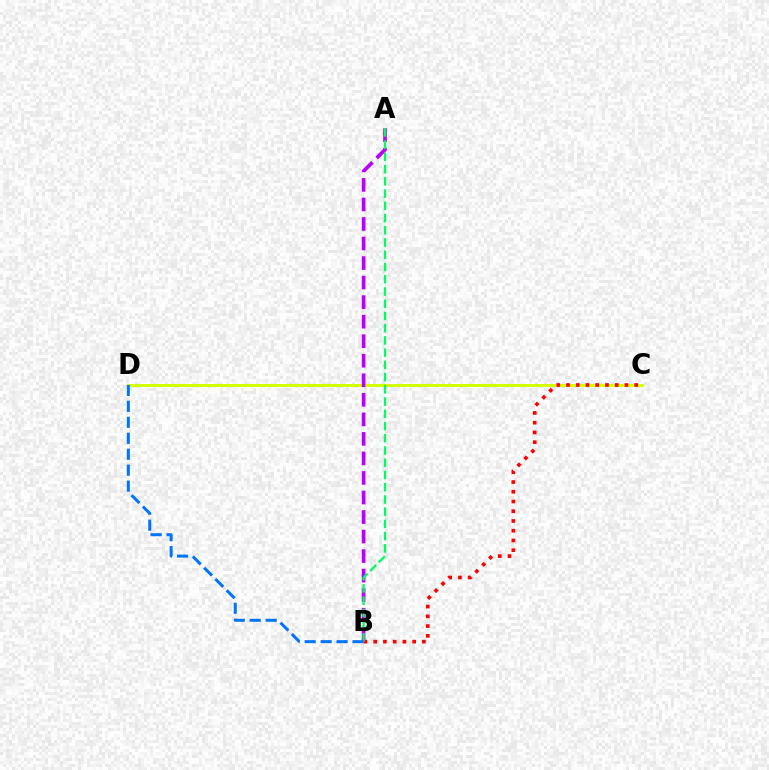{('C', 'D'): [{'color': '#d1ff00', 'line_style': 'solid', 'thickness': 2.1}], ('A', 'B'): [{'color': '#b900ff', 'line_style': 'dashed', 'thickness': 2.65}, {'color': '#00ff5c', 'line_style': 'dashed', 'thickness': 1.66}], ('B', 'C'): [{'color': '#ff0000', 'line_style': 'dotted', 'thickness': 2.65}], ('B', 'D'): [{'color': '#0074ff', 'line_style': 'dashed', 'thickness': 2.17}]}